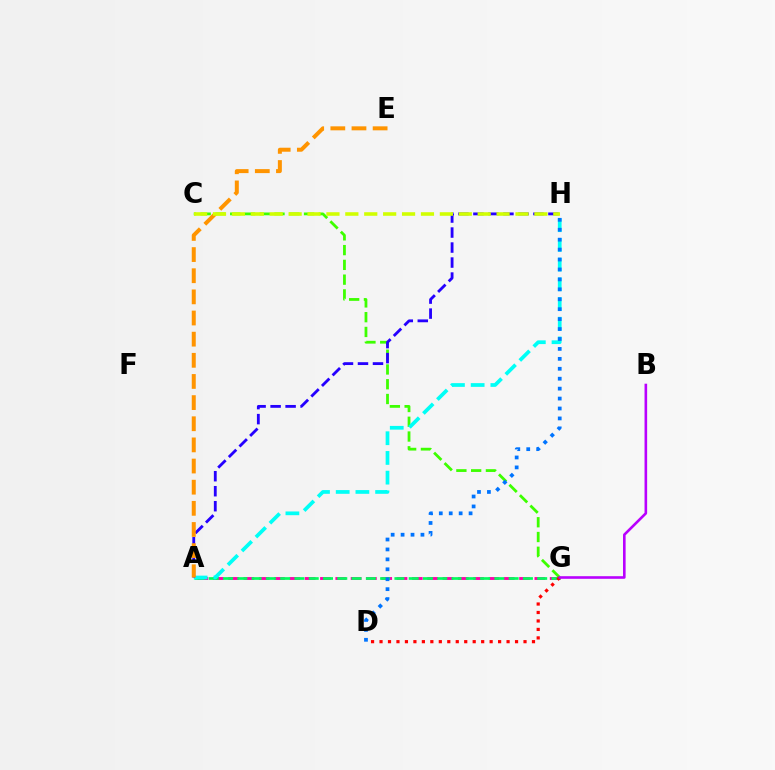{('A', 'G'): [{'color': '#ff00ac', 'line_style': 'dashed', 'thickness': 2.08}, {'color': '#00ff5c', 'line_style': 'dashed', 'thickness': 1.94}], ('C', 'G'): [{'color': '#3dff00', 'line_style': 'dashed', 'thickness': 2.01}], ('A', 'H'): [{'color': '#00fff6', 'line_style': 'dashed', 'thickness': 2.68}, {'color': '#2500ff', 'line_style': 'dashed', 'thickness': 2.04}], ('D', 'G'): [{'color': '#ff0000', 'line_style': 'dotted', 'thickness': 2.3}], ('B', 'G'): [{'color': '#b900ff', 'line_style': 'solid', 'thickness': 1.88}], ('A', 'E'): [{'color': '#ff9400', 'line_style': 'dashed', 'thickness': 2.87}], ('D', 'H'): [{'color': '#0074ff', 'line_style': 'dotted', 'thickness': 2.7}], ('C', 'H'): [{'color': '#d1ff00', 'line_style': 'dashed', 'thickness': 2.57}]}